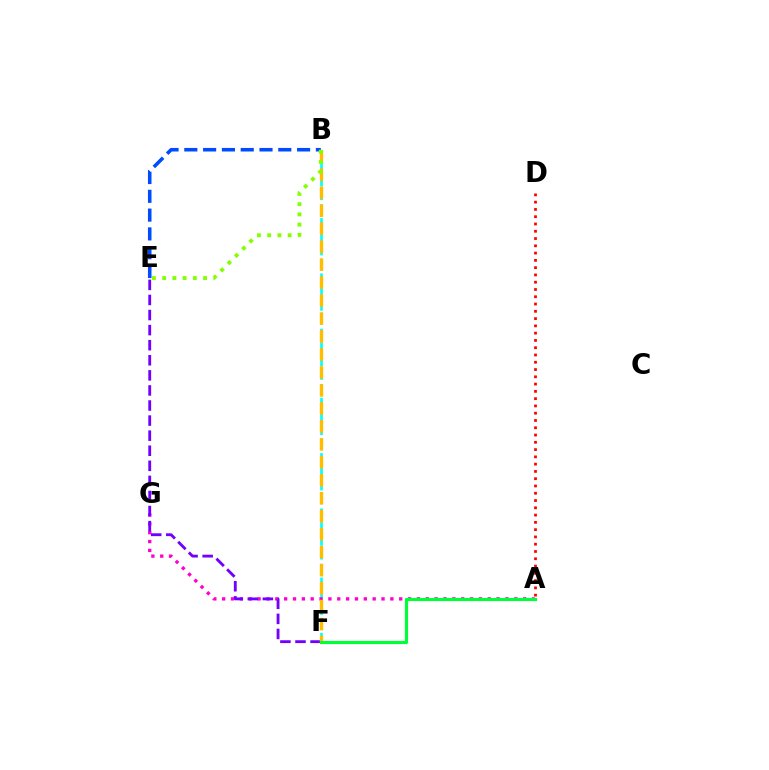{('B', 'F'): [{'color': '#00fff6', 'line_style': 'dashed', 'thickness': 1.88}, {'color': '#ffbd00', 'line_style': 'dashed', 'thickness': 2.44}], ('A', 'G'): [{'color': '#ff00cf', 'line_style': 'dotted', 'thickness': 2.41}], ('A', 'D'): [{'color': '#ff0000', 'line_style': 'dotted', 'thickness': 1.98}], ('E', 'F'): [{'color': '#7200ff', 'line_style': 'dashed', 'thickness': 2.05}], ('B', 'E'): [{'color': '#004bff', 'line_style': 'dashed', 'thickness': 2.55}, {'color': '#84ff00', 'line_style': 'dotted', 'thickness': 2.78}], ('A', 'F'): [{'color': '#00ff39', 'line_style': 'solid', 'thickness': 2.26}]}